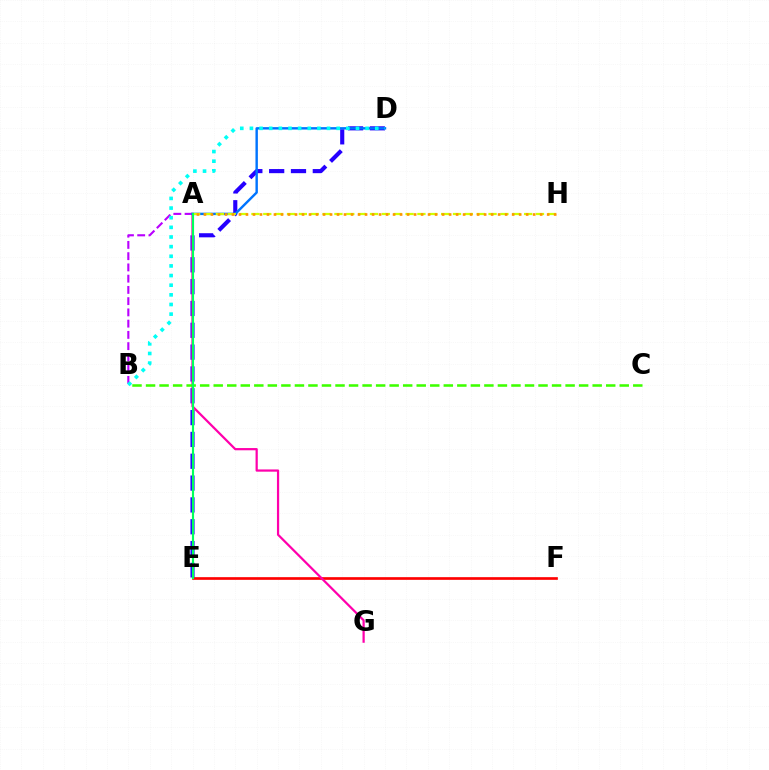{('E', 'F'): [{'color': '#ff0000', 'line_style': 'solid', 'thickness': 1.93}], ('D', 'E'): [{'color': '#2500ff', 'line_style': 'dashed', 'thickness': 2.97}], ('A', 'G'): [{'color': '#ff00ac', 'line_style': 'solid', 'thickness': 1.6}], ('A', 'B'): [{'color': '#b900ff', 'line_style': 'dashed', 'thickness': 1.53}], ('A', 'D'): [{'color': '#0074ff', 'line_style': 'solid', 'thickness': 1.74}], ('B', 'C'): [{'color': '#3dff00', 'line_style': 'dashed', 'thickness': 1.84}], ('B', 'D'): [{'color': '#00fff6', 'line_style': 'dotted', 'thickness': 2.62}], ('A', 'H'): [{'color': '#d1ff00', 'line_style': 'dashed', 'thickness': 1.61}, {'color': '#ff9400', 'line_style': 'dotted', 'thickness': 1.9}], ('A', 'E'): [{'color': '#00ff5c', 'line_style': 'solid', 'thickness': 1.55}]}